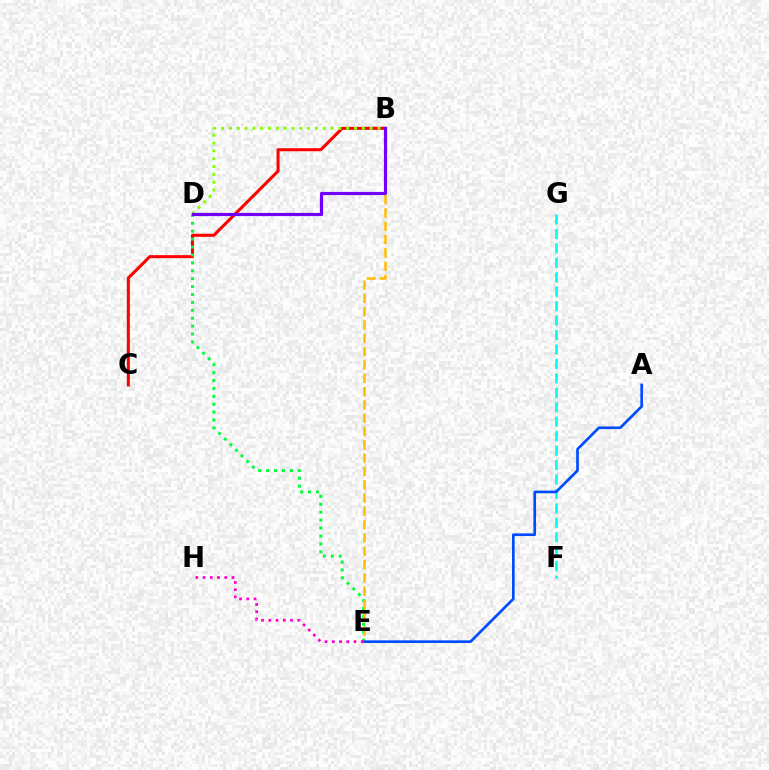{('B', 'C'): [{'color': '#ff0000', 'line_style': 'solid', 'thickness': 2.19}], ('B', 'D'): [{'color': '#84ff00', 'line_style': 'dotted', 'thickness': 2.12}, {'color': '#7200ff', 'line_style': 'solid', 'thickness': 2.28}], ('F', 'G'): [{'color': '#00fff6', 'line_style': 'dashed', 'thickness': 1.96}], ('D', 'E'): [{'color': '#00ff39', 'line_style': 'dotted', 'thickness': 2.15}], ('B', 'E'): [{'color': '#ffbd00', 'line_style': 'dashed', 'thickness': 1.81}], ('A', 'E'): [{'color': '#004bff', 'line_style': 'solid', 'thickness': 1.92}], ('E', 'H'): [{'color': '#ff00cf', 'line_style': 'dotted', 'thickness': 1.97}]}